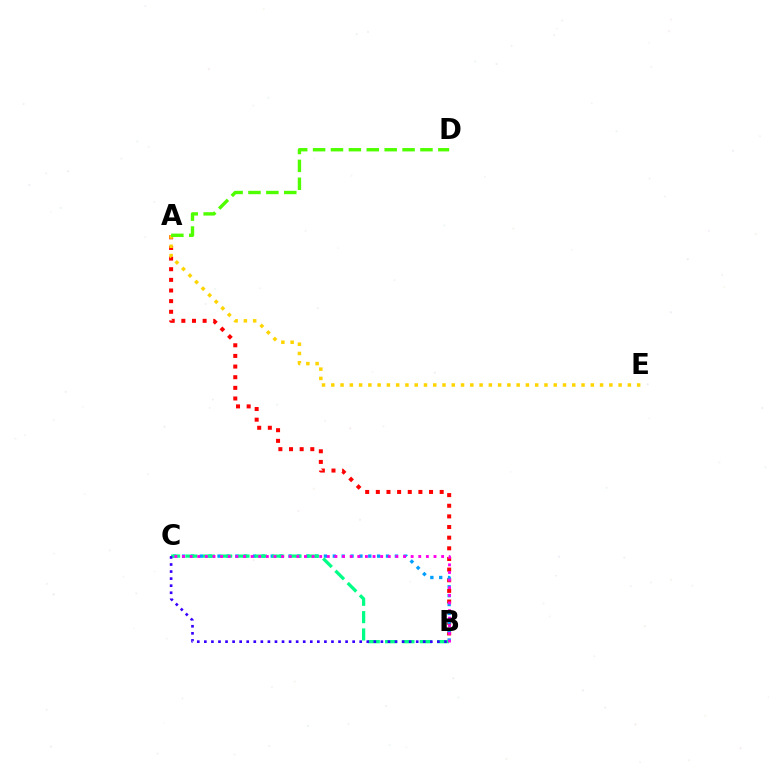{('A', 'B'): [{'color': '#ff0000', 'line_style': 'dotted', 'thickness': 2.89}], ('B', 'C'): [{'color': '#009eff', 'line_style': 'dotted', 'thickness': 2.41}, {'color': '#00ff86', 'line_style': 'dashed', 'thickness': 2.36}, {'color': '#3700ff', 'line_style': 'dotted', 'thickness': 1.92}, {'color': '#ff00ed', 'line_style': 'dotted', 'thickness': 2.07}], ('A', 'E'): [{'color': '#ffd500', 'line_style': 'dotted', 'thickness': 2.52}], ('A', 'D'): [{'color': '#4fff00', 'line_style': 'dashed', 'thickness': 2.43}]}